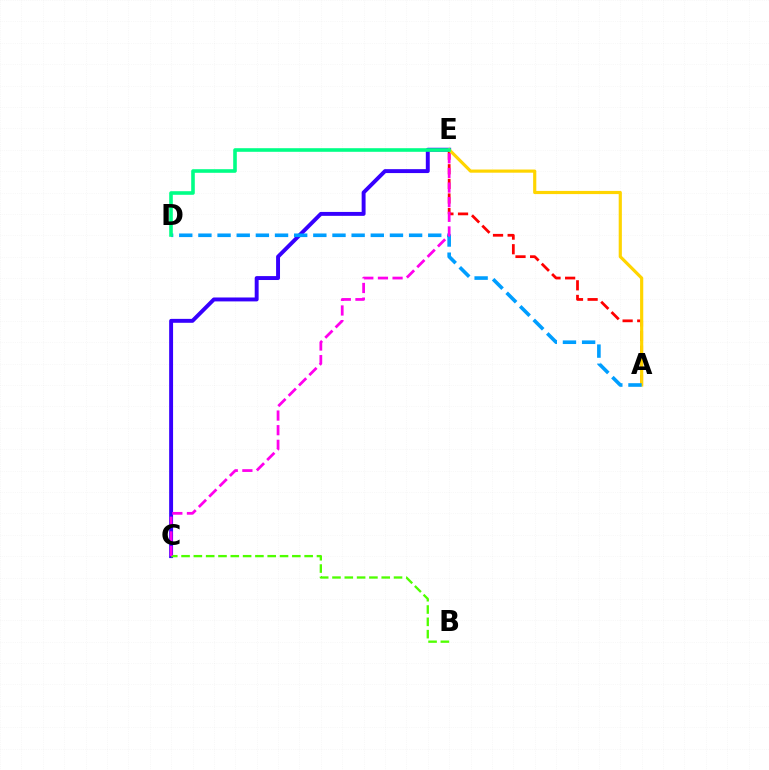{('A', 'E'): [{'color': '#ff0000', 'line_style': 'dashed', 'thickness': 1.99}, {'color': '#ffd500', 'line_style': 'solid', 'thickness': 2.28}], ('C', 'E'): [{'color': '#3700ff', 'line_style': 'solid', 'thickness': 2.82}, {'color': '#ff00ed', 'line_style': 'dashed', 'thickness': 1.99}], ('A', 'D'): [{'color': '#009eff', 'line_style': 'dashed', 'thickness': 2.6}], ('B', 'C'): [{'color': '#4fff00', 'line_style': 'dashed', 'thickness': 1.67}], ('D', 'E'): [{'color': '#00ff86', 'line_style': 'solid', 'thickness': 2.59}]}